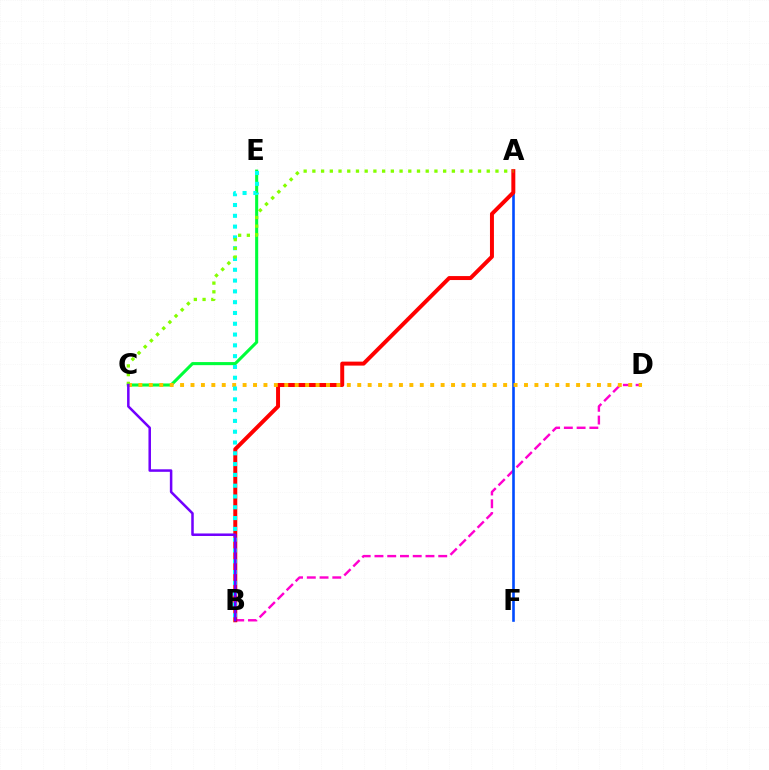{('B', 'D'): [{'color': '#ff00cf', 'line_style': 'dashed', 'thickness': 1.73}], ('A', 'F'): [{'color': '#004bff', 'line_style': 'solid', 'thickness': 1.89}], ('C', 'E'): [{'color': '#00ff39', 'line_style': 'solid', 'thickness': 2.21}], ('A', 'B'): [{'color': '#ff0000', 'line_style': 'solid', 'thickness': 2.86}], ('C', 'D'): [{'color': '#ffbd00', 'line_style': 'dotted', 'thickness': 2.83}], ('B', 'E'): [{'color': '#00fff6', 'line_style': 'dotted', 'thickness': 2.93}], ('A', 'C'): [{'color': '#84ff00', 'line_style': 'dotted', 'thickness': 2.37}], ('B', 'C'): [{'color': '#7200ff', 'line_style': 'solid', 'thickness': 1.81}]}